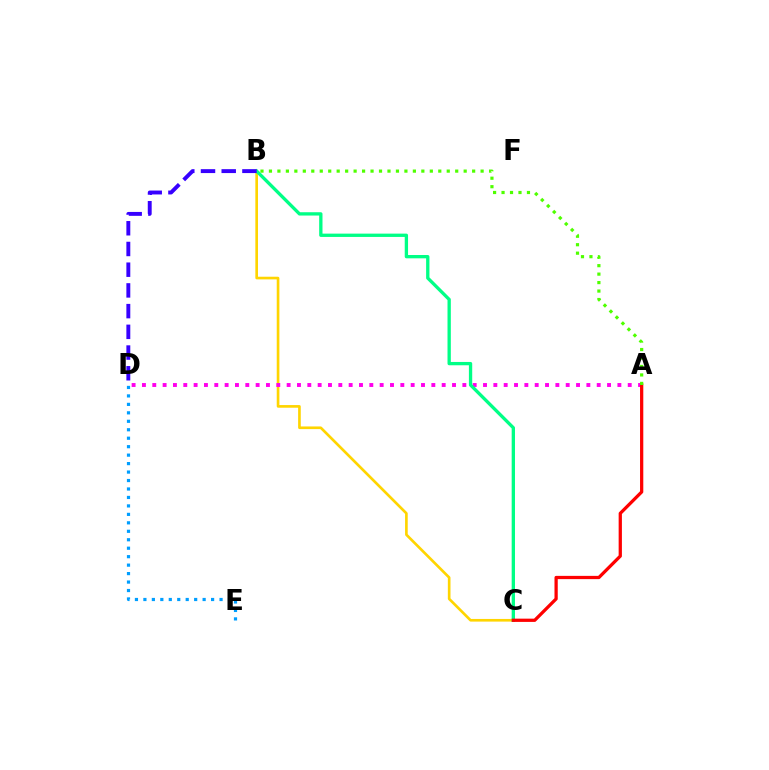{('B', 'C'): [{'color': '#ffd500', 'line_style': 'solid', 'thickness': 1.91}, {'color': '#00ff86', 'line_style': 'solid', 'thickness': 2.39}], ('A', 'D'): [{'color': '#ff00ed', 'line_style': 'dotted', 'thickness': 2.81}], ('A', 'C'): [{'color': '#ff0000', 'line_style': 'solid', 'thickness': 2.34}], ('B', 'D'): [{'color': '#3700ff', 'line_style': 'dashed', 'thickness': 2.81}], ('D', 'E'): [{'color': '#009eff', 'line_style': 'dotted', 'thickness': 2.3}], ('A', 'B'): [{'color': '#4fff00', 'line_style': 'dotted', 'thickness': 2.3}]}